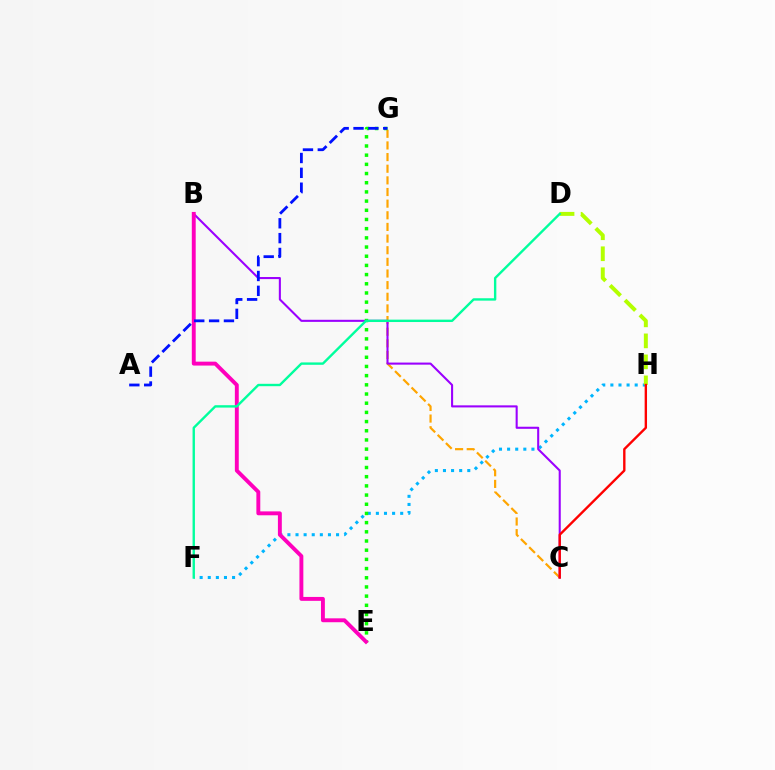{('F', 'H'): [{'color': '#00b5ff', 'line_style': 'dotted', 'thickness': 2.2}], ('D', 'H'): [{'color': '#b3ff00', 'line_style': 'dashed', 'thickness': 2.85}], ('C', 'G'): [{'color': '#ffa500', 'line_style': 'dashed', 'thickness': 1.58}], ('B', 'C'): [{'color': '#9b00ff', 'line_style': 'solid', 'thickness': 1.5}], ('E', 'G'): [{'color': '#08ff00', 'line_style': 'dotted', 'thickness': 2.5}], ('B', 'E'): [{'color': '#ff00bd', 'line_style': 'solid', 'thickness': 2.81}], ('A', 'G'): [{'color': '#0010ff', 'line_style': 'dashed', 'thickness': 2.02}], ('C', 'H'): [{'color': '#ff0000', 'line_style': 'solid', 'thickness': 1.71}], ('D', 'F'): [{'color': '#00ff9d', 'line_style': 'solid', 'thickness': 1.72}]}